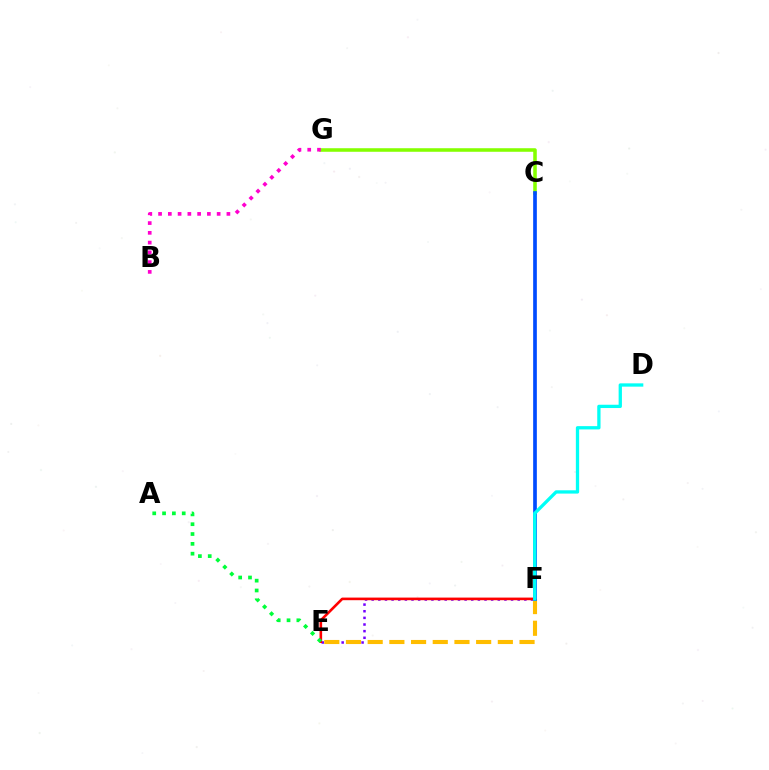{('E', 'F'): [{'color': '#7200ff', 'line_style': 'dotted', 'thickness': 1.8}, {'color': '#ff0000', 'line_style': 'solid', 'thickness': 1.88}, {'color': '#ffbd00', 'line_style': 'dashed', 'thickness': 2.95}], ('C', 'G'): [{'color': '#84ff00', 'line_style': 'solid', 'thickness': 2.56}], ('B', 'G'): [{'color': '#ff00cf', 'line_style': 'dotted', 'thickness': 2.65}], ('C', 'F'): [{'color': '#004bff', 'line_style': 'solid', 'thickness': 2.65}], ('A', 'E'): [{'color': '#00ff39', 'line_style': 'dotted', 'thickness': 2.67}], ('D', 'F'): [{'color': '#00fff6', 'line_style': 'solid', 'thickness': 2.37}]}